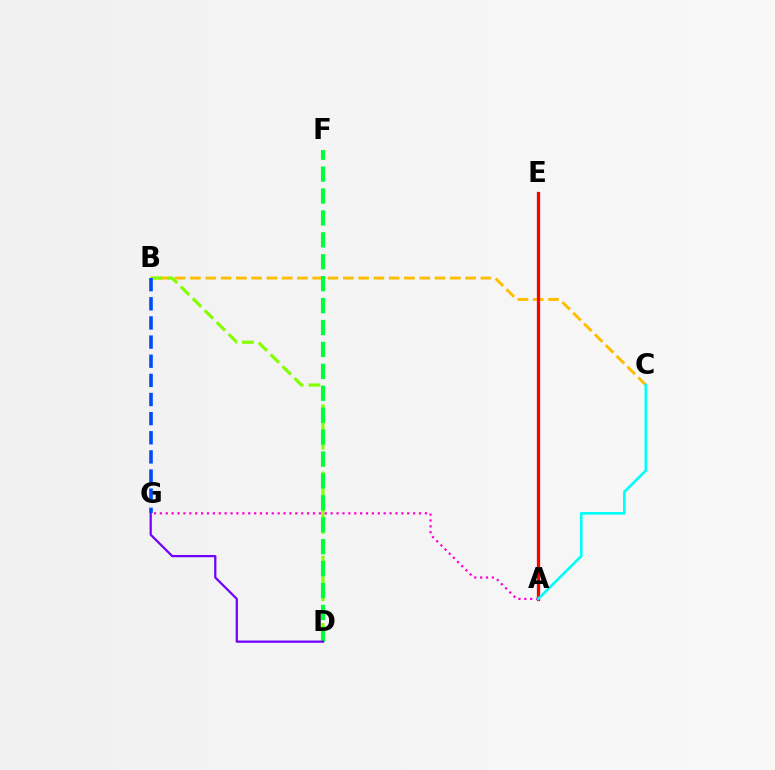{('B', 'C'): [{'color': '#ffbd00', 'line_style': 'dashed', 'thickness': 2.08}], ('B', 'D'): [{'color': '#84ff00', 'line_style': 'dashed', 'thickness': 2.29}], ('A', 'E'): [{'color': '#ff0000', 'line_style': 'solid', 'thickness': 2.35}], ('D', 'F'): [{'color': '#00ff39', 'line_style': 'dashed', 'thickness': 2.98}], ('A', 'G'): [{'color': '#ff00cf', 'line_style': 'dotted', 'thickness': 1.6}], ('A', 'C'): [{'color': '#00fff6', 'line_style': 'solid', 'thickness': 1.91}], ('D', 'G'): [{'color': '#7200ff', 'line_style': 'solid', 'thickness': 1.61}], ('B', 'G'): [{'color': '#004bff', 'line_style': 'dashed', 'thickness': 2.6}]}